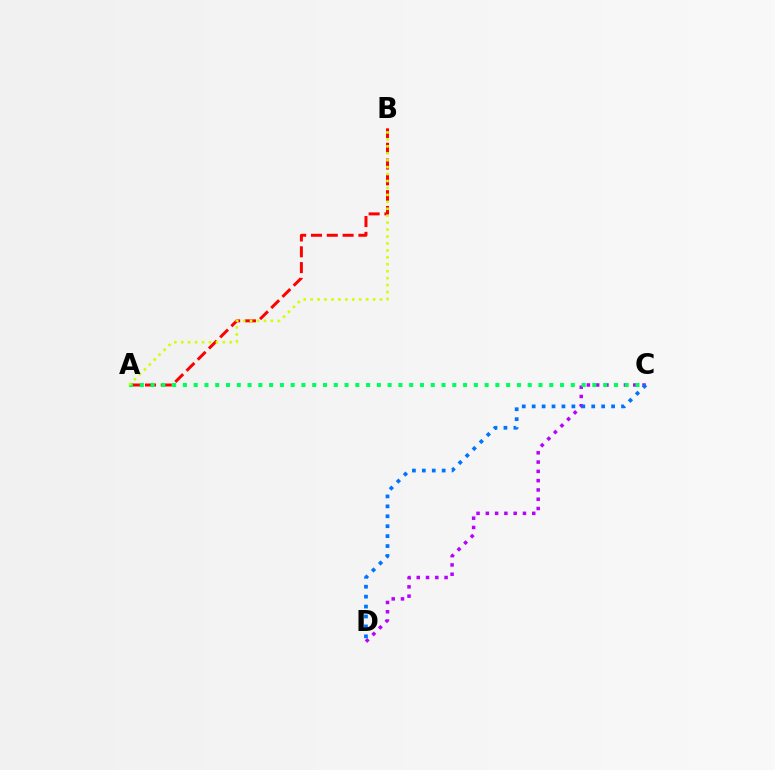{('A', 'B'): [{'color': '#ff0000', 'line_style': 'dashed', 'thickness': 2.15}, {'color': '#d1ff00', 'line_style': 'dotted', 'thickness': 1.89}], ('C', 'D'): [{'color': '#b900ff', 'line_style': 'dotted', 'thickness': 2.52}, {'color': '#0074ff', 'line_style': 'dotted', 'thickness': 2.7}], ('A', 'C'): [{'color': '#00ff5c', 'line_style': 'dotted', 'thickness': 2.93}]}